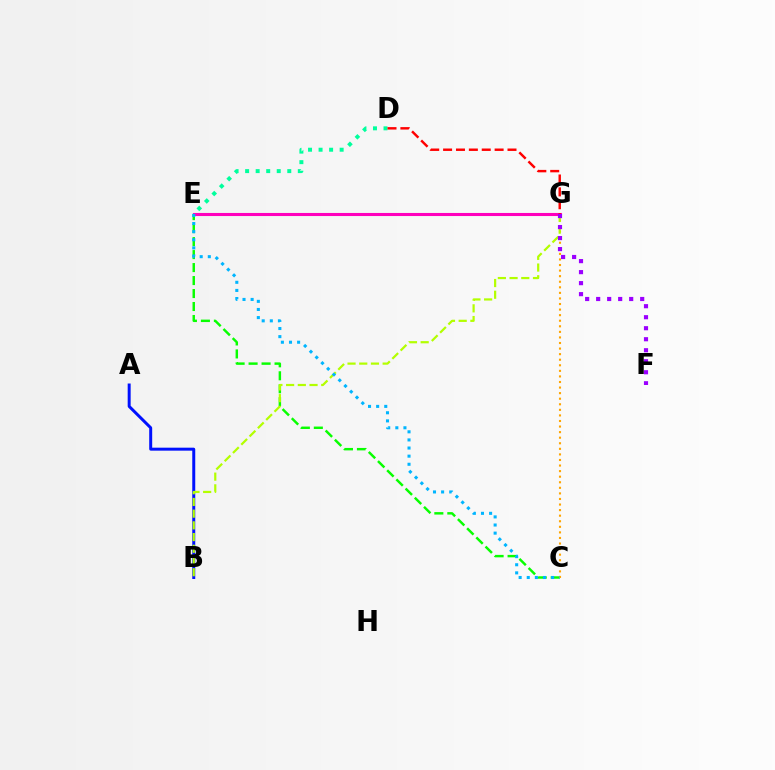{('C', 'E'): [{'color': '#08ff00', 'line_style': 'dashed', 'thickness': 1.76}, {'color': '#00b5ff', 'line_style': 'dotted', 'thickness': 2.2}], ('C', 'G'): [{'color': '#ffa500', 'line_style': 'dotted', 'thickness': 1.51}], ('E', 'G'): [{'color': '#ff00bd', 'line_style': 'solid', 'thickness': 2.22}], ('A', 'B'): [{'color': '#0010ff', 'line_style': 'solid', 'thickness': 2.14}], ('B', 'G'): [{'color': '#b3ff00', 'line_style': 'dashed', 'thickness': 1.59}], ('D', 'E'): [{'color': '#00ff9d', 'line_style': 'dotted', 'thickness': 2.86}], ('F', 'G'): [{'color': '#9b00ff', 'line_style': 'dotted', 'thickness': 2.99}], ('D', 'G'): [{'color': '#ff0000', 'line_style': 'dashed', 'thickness': 1.75}]}